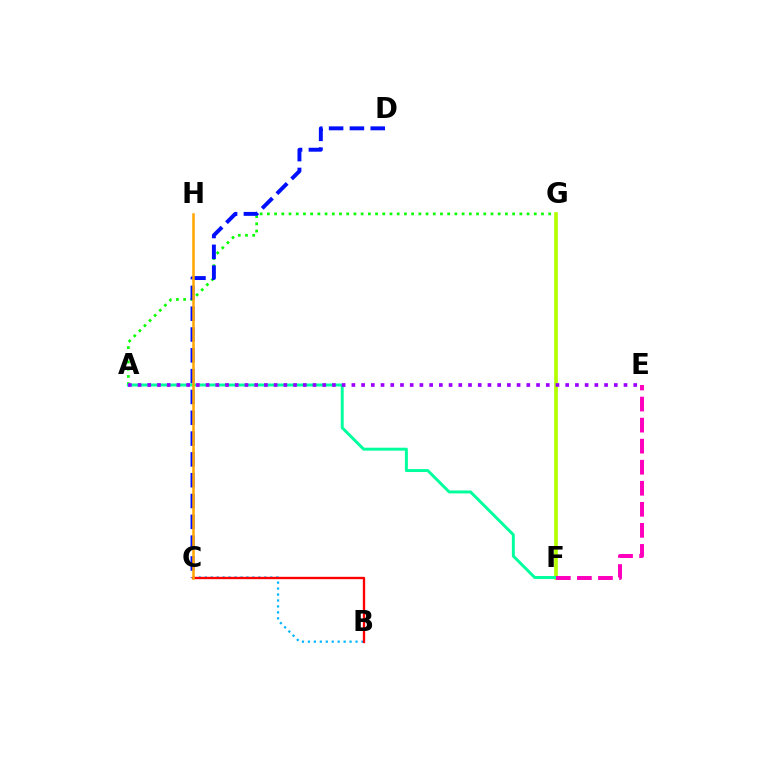{('A', 'G'): [{'color': '#08ff00', 'line_style': 'dotted', 'thickness': 1.96}], ('F', 'G'): [{'color': '#b3ff00', 'line_style': 'solid', 'thickness': 2.65}], ('C', 'D'): [{'color': '#0010ff', 'line_style': 'dashed', 'thickness': 2.83}], ('A', 'F'): [{'color': '#00ff9d', 'line_style': 'solid', 'thickness': 2.12}], ('A', 'E'): [{'color': '#9b00ff', 'line_style': 'dotted', 'thickness': 2.64}], ('E', 'F'): [{'color': '#ff00bd', 'line_style': 'dashed', 'thickness': 2.86}], ('B', 'C'): [{'color': '#00b5ff', 'line_style': 'dotted', 'thickness': 1.62}, {'color': '#ff0000', 'line_style': 'solid', 'thickness': 1.69}], ('C', 'H'): [{'color': '#ffa500', 'line_style': 'solid', 'thickness': 1.82}]}